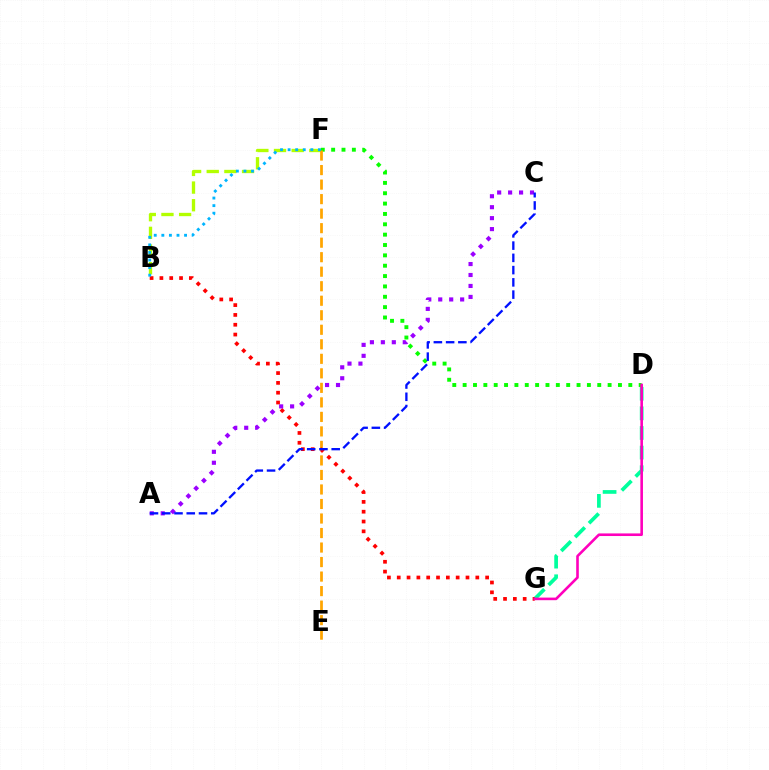{('D', 'G'): [{'color': '#00ff9d', 'line_style': 'dashed', 'thickness': 2.67}, {'color': '#ff00bd', 'line_style': 'solid', 'thickness': 1.88}], ('B', 'F'): [{'color': '#b3ff00', 'line_style': 'dashed', 'thickness': 2.4}, {'color': '#00b5ff', 'line_style': 'dotted', 'thickness': 2.06}], ('D', 'F'): [{'color': '#08ff00', 'line_style': 'dotted', 'thickness': 2.81}], ('E', 'F'): [{'color': '#ffa500', 'line_style': 'dashed', 'thickness': 1.97}], ('B', 'G'): [{'color': '#ff0000', 'line_style': 'dotted', 'thickness': 2.67}], ('A', 'C'): [{'color': '#9b00ff', 'line_style': 'dotted', 'thickness': 2.98}, {'color': '#0010ff', 'line_style': 'dashed', 'thickness': 1.66}]}